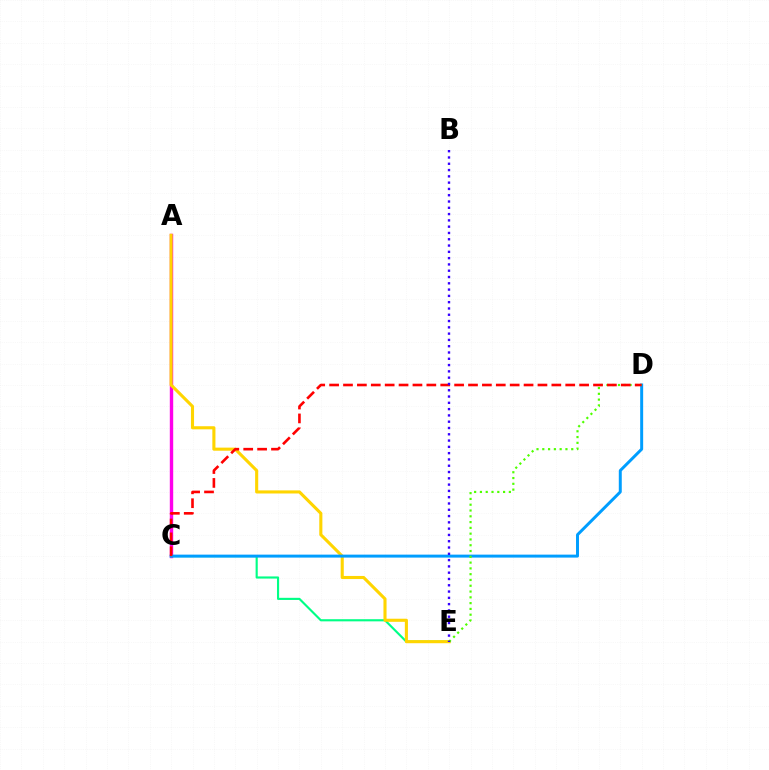{('A', 'C'): [{'color': '#ff00ed', 'line_style': 'solid', 'thickness': 2.45}], ('C', 'E'): [{'color': '#00ff86', 'line_style': 'solid', 'thickness': 1.54}], ('A', 'E'): [{'color': '#ffd500', 'line_style': 'solid', 'thickness': 2.23}], ('C', 'D'): [{'color': '#009eff', 'line_style': 'solid', 'thickness': 2.14}, {'color': '#ff0000', 'line_style': 'dashed', 'thickness': 1.89}], ('D', 'E'): [{'color': '#4fff00', 'line_style': 'dotted', 'thickness': 1.57}], ('B', 'E'): [{'color': '#3700ff', 'line_style': 'dotted', 'thickness': 1.71}]}